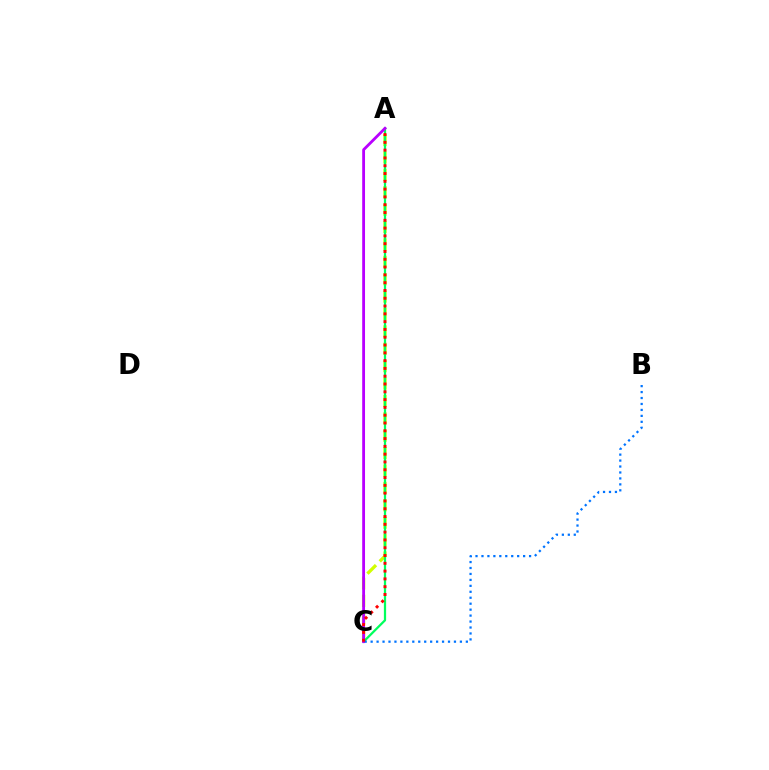{('A', 'C'): [{'color': '#d1ff00', 'line_style': 'dashed', 'thickness': 2.36}, {'color': '#00ff5c', 'line_style': 'solid', 'thickness': 1.61}, {'color': '#b900ff', 'line_style': 'solid', 'thickness': 2.03}, {'color': '#ff0000', 'line_style': 'dotted', 'thickness': 2.12}], ('B', 'C'): [{'color': '#0074ff', 'line_style': 'dotted', 'thickness': 1.62}]}